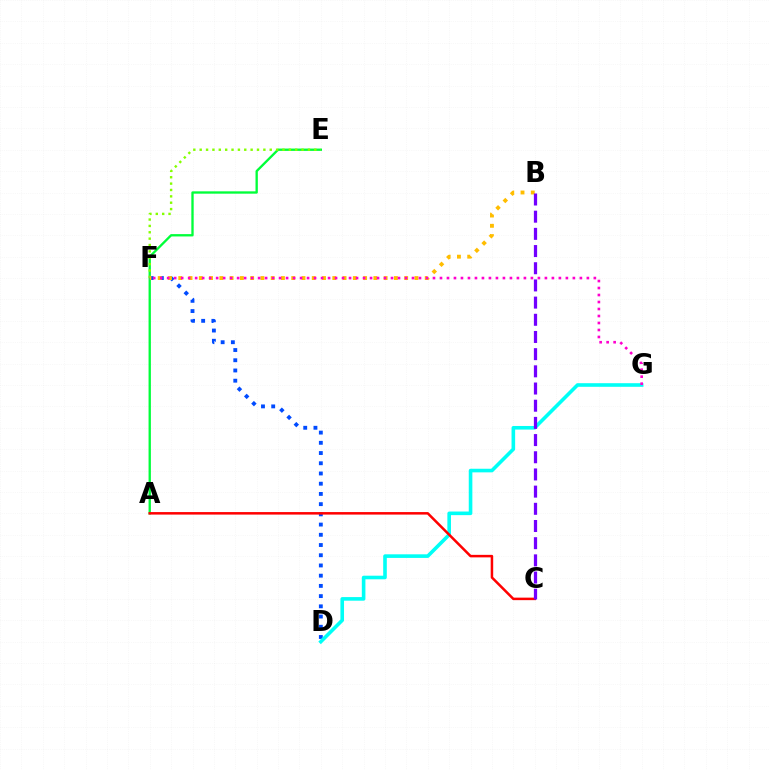{('A', 'E'): [{'color': '#00ff39', 'line_style': 'solid', 'thickness': 1.68}], ('E', 'F'): [{'color': '#84ff00', 'line_style': 'dotted', 'thickness': 1.73}], ('D', 'F'): [{'color': '#004bff', 'line_style': 'dotted', 'thickness': 2.78}], ('B', 'F'): [{'color': '#ffbd00', 'line_style': 'dotted', 'thickness': 2.79}], ('D', 'G'): [{'color': '#00fff6', 'line_style': 'solid', 'thickness': 2.59}], ('F', 'G'): [{'color': '#ff00cf', 'line_style': 'dotted', 'thickness': 1.9}], ('A', 'C'): [{'color': '#ff0000', 'line_style': 'solid', 'thickness': 1.81}], ('B', 'C'): [{'color': '#7200ff', 'line_style': 'dashed', 'thickness': 2.33}]}